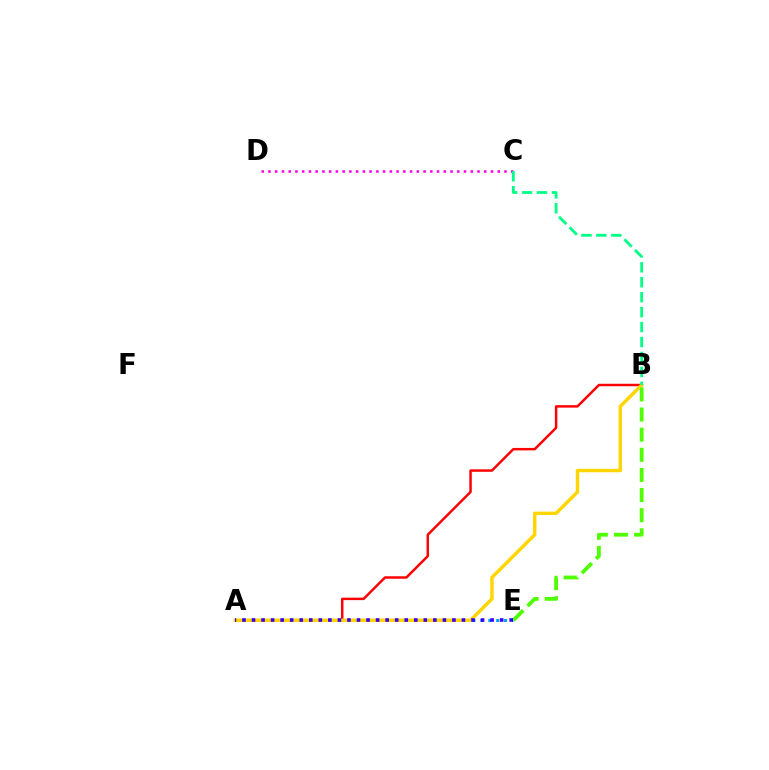{('A', 'E'): [{'color': '#009eff', 'line_style': 'dotted', 'thickness': 2.15}, {'color': '#3700ff', 'line_style': 'dotted', 'thickness': 2.59}], ('A', 'B'): [{'color': '#ff0000', 'line_style': 'solid', 'thickness': 1.78}, {'color': '#ffd500', 'line_style': 'solid', 'thickness': 2.46}], ('C', 'D'): [{'color': '#ff00ed', 'line_style': 'dotted', 'thickness': 1.83}], ('B', 'C'): [{'color': '#00ff86', 'line_style': 'dashed', 'thickness': 2.03}], ('B', 'E'): [{'color': '#4fff00', 'line_style': 'dashed', 'thickness': 2.74}]}